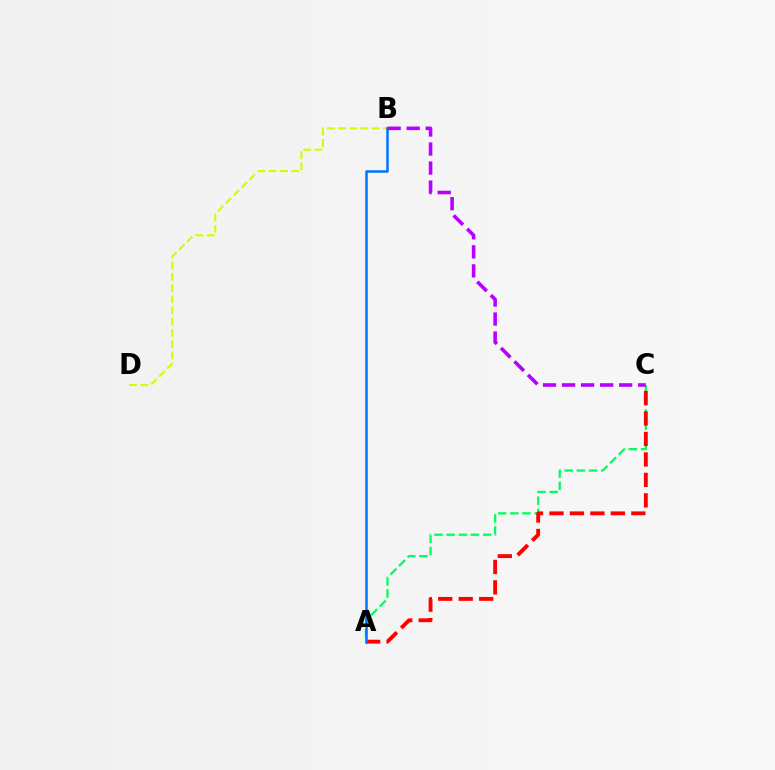{('A', 'C'): [{'color': '#00ff5c', 'line_style': 'dashed', 'thickness': 1.65}, {'color': '#ff0000', 'line_style': 'dashed', 'thickness': 2.78}], ('B', 'D'): [{'color': '#d1ff00', 'line_style': 'dashed', 'thickness': 1.52}], ('A', 'B'): [{'color': '#0074ff', 'line_style': 'solid', 'thickness': 1.81}], ('B', 'C'): [{'color': '#b900ff', 'line_style': 'dashed', 'thickness': 2.59}]}